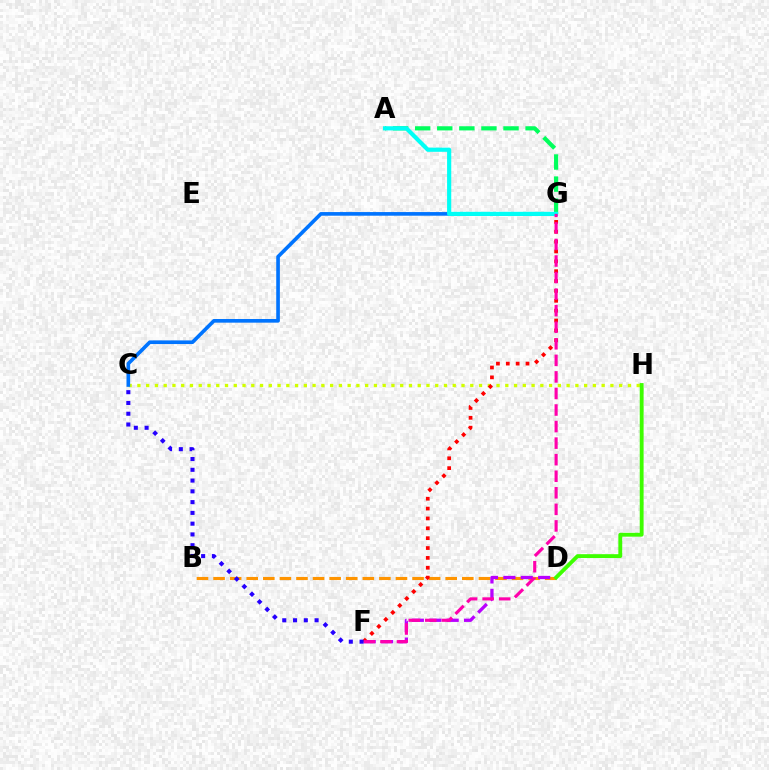{('B', 'D'): [{'color': '#ff9400', 'line_style': 'dashed', 'thickness': 2.25}], ('D', 'F'): [{'color': '#b900ff', 'line_style': 'dashed', 'thickness': 2.36}], ('C', 'H'): [{'color': '#d1ff00', 'line_style': 'dotted', 'thickness': 2.38}], ('A', 'G'): [{'color': '#00ff5c', 'line_style': 'dashed', 'thickness': 3.0}, {'color': '#00fff6', 'line_style': 'solid', 'thickness': 3.0}], ('D', 'H'): [{'color': '#3dff00', 'line_style': 'solid', 'thickness': 2.77}], ('F', 'G'): [{'color': '#ff0000', 'line_style': 'dotted', 'thickness': 2.68}, {'color': '#ff00ac', 'line_style': 'dashed', 'thickness': 2.25}], ('C', 'G'): [{'color': '#0074ff', 'line_style': 'solid', 'thickness': 2.62}], ('C', 'F'): [{'color': '#2500ff', 'line_style': 'dotted', 'thickness': 2.93}]}